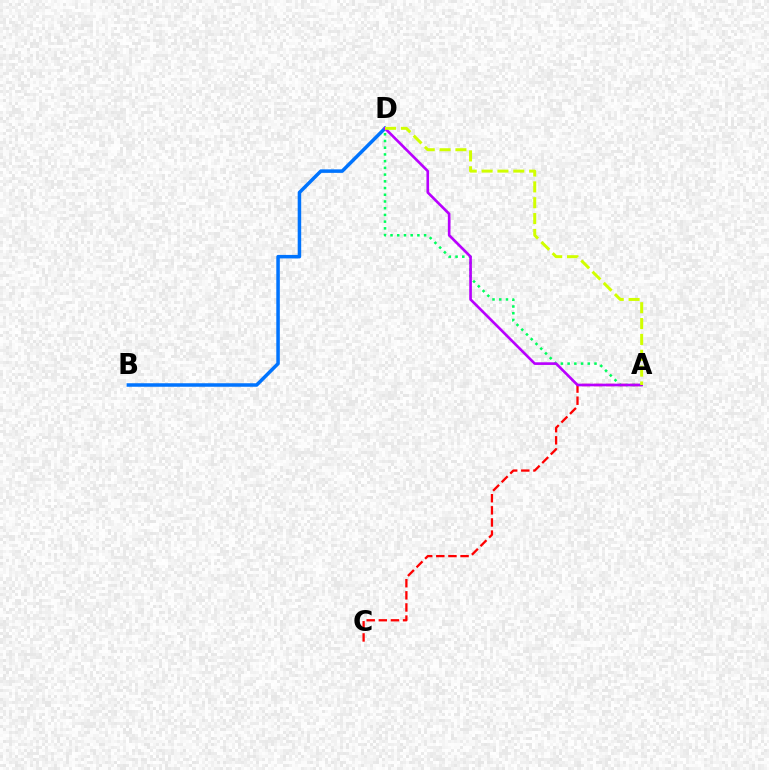{('A', 'C'): [{'color': '#ff0000', 'line_style': 'dashed', 'thickness': 1.65}], ('B', 'D'): [{'color': '#0074ff', 'line_style': 'solid', 'thickness': 2.53}], ('A', 'D'): [{'color': '#00ff5c', 'line_style': 'dotted', 'thickness': 1.83}, {'color': '#b900ff', 'line_style': 'solid', 'thickness': 1.91}, {'color': '#d1ff00', 'line_style': 'dashed', 'thickness': 2.15}]}